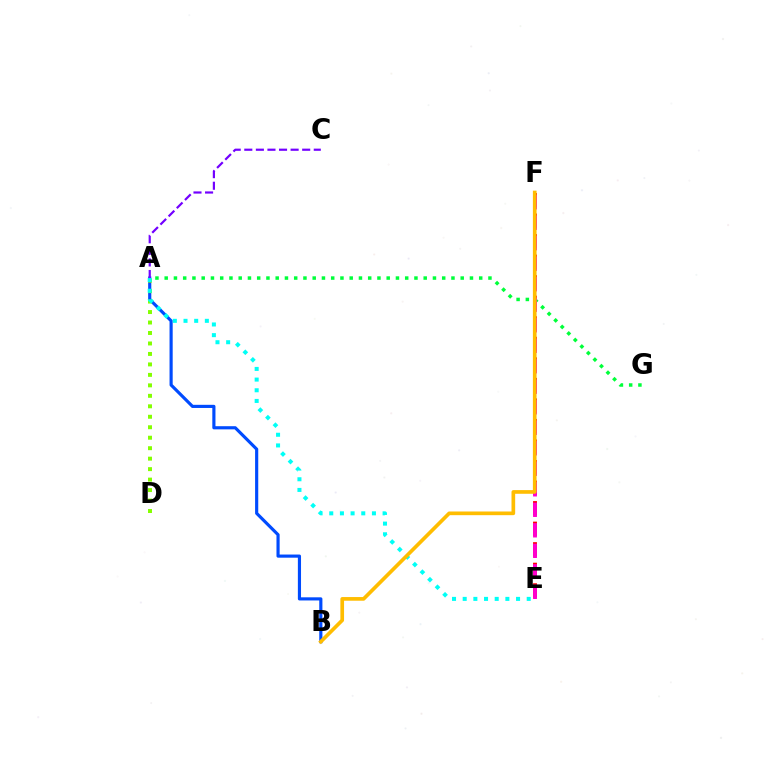{('A', 'B'): [{'color': '#004bff', 'line_style': 'solid', 'thickness': 2.27}], ('A', 'D'): [{'color': '#84ff00', 'line_style': 'dotted', 'thickness': 2.85}], ('A', 'E'): [{'color': '#00fff6', 'line_style': 'dotted', 'thickness': 2.9}], ('E', 'F'): [{'color': '#ff0000', 'line_style': 'dashed', 'thickness': 2.79}, {'color': '#ff00cf', 'line_style': 'dashed', 'thickness': 2.79}], ('A', 'G'): [{'color': '#00ff39', 'line_style': 'dotted', 'thickness': 2.51}], ('B', 'F'): [{'color': '#ffbd00', 'line_style': 'solid', 'thickness': 2.65}], ('A', 'C'): [{'color': '#7200ff', 'line_style': 'dashed', 'thickness': 1.57}]}